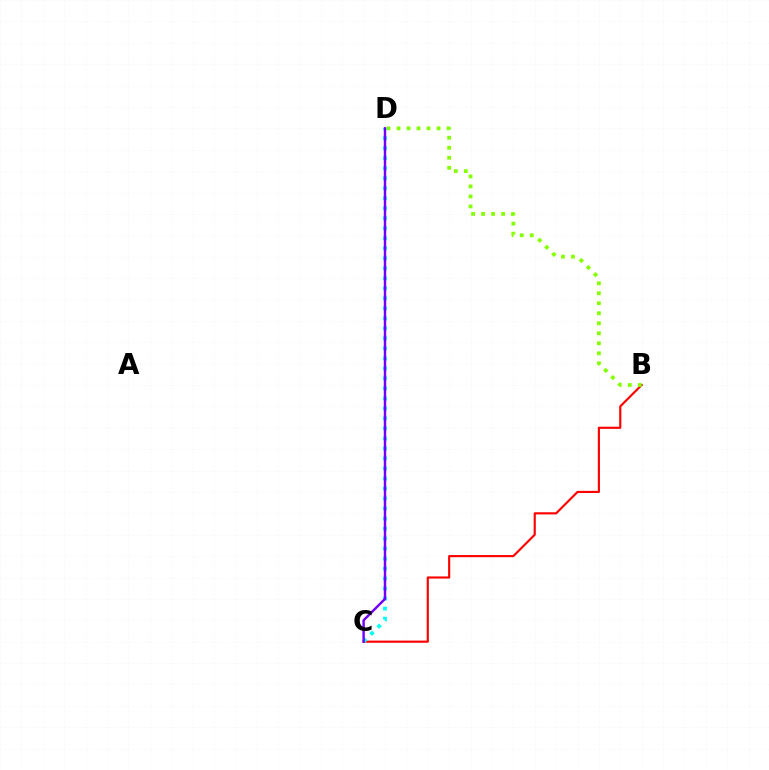{('B', 'C'): [{'color': '#ff0000', 'line_style': 'solid', 'thickness': 1.55}], ('C', 'D'): [{'color': '#00fff6', 'line_style': 'dotted', 'thickness': 2.72}, {'color': '#7200ff', 'line_style': 'solid', 'thickness': 1.75}], ('B', 'D'): [{'color': '#84ff00', 'line_style': 'dotted', 'thickness': 2.72}]}